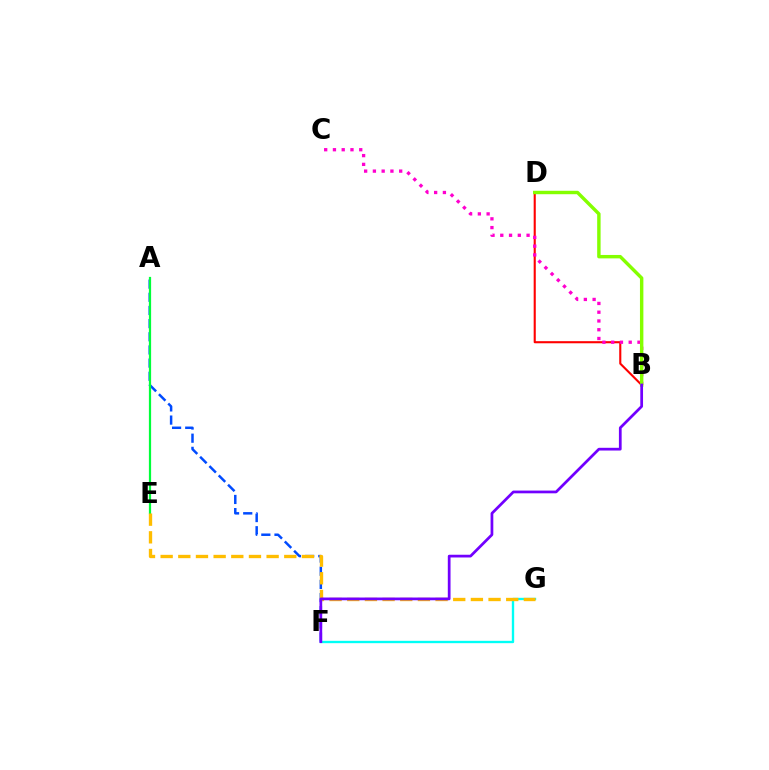{('B', 'D'): [{'color': '#ff0000', 'line_style': 'solid', 'thickness': 1.51}, {'color': '#84ff00', 'line_style': 'solid', 'thickness': 2.46}], ('A', 'F'): [{'color': '#004bff', 'line_style': 'dashed', 'thickness': 1.79}], ('B', 'C'): [{'color': '#ff00cf', 'line_style': 'dotted', 'thickness': 2.38}], ('A', 'E'): [{'color': '#00ff39', 'line_style': 'solid', 'thickness': 1.6}], ('F', 'G'): [{'color': '#00fff6', 'line_style': 'solid', 'thickness': 1.69}], ('E', 'G'): [{'color': '#ffbd00', 'line_style': 'dashed', 'thickness': 2.4}], ('B', 'F'): [{'color': '#7200ff', 'line_style': 'solid', 'thickness': 1.97}]}